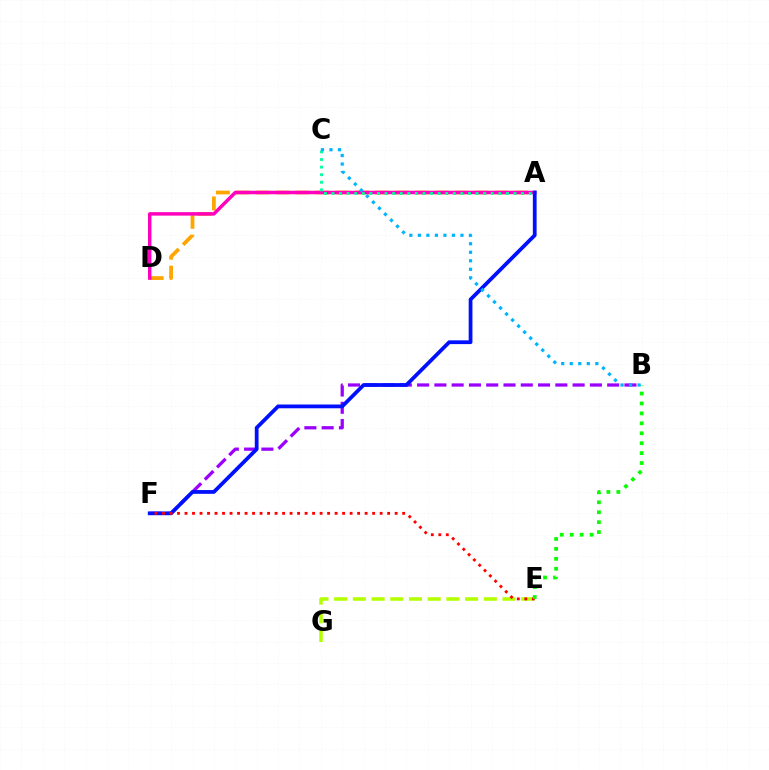{('B', 'F'): [{'color': '#9b00ff', 'line_style': 'dashed', 'thickness': 2.35}], ('A', 'D'): [{'color': '#ffa500', 'line_style': 'dashed', 'thickness': 2.7}, {'color': '#ff00bd', 'line_style': 'solid', 'thickness': 2.5}], ('E', 'G'): [{'color': '#b3ff00', 'line_style': 'dashed', 'thickness': 2.54}], ('A', 'C'): [{'color': '#00ff9d', 'line_style': 'dotted', 'thickness': 2.06}], ('A', 'F'): [{'color': '#0010ff', 'line_style': 'solid', 'thickness': 2.71}], ('E', 'F'): [{'color': '#ff0000', 'line_style': 'dotted', 'thickness': 2.04}], ('B', 'E'): [{'color': '#08ff00', 'line_style': 'dotted', 'thickness': 2.7}], ('B', 'C'): [{'color': '#00b5ff', 'line_style': 'dotted', 'thickness': 2.32}]}